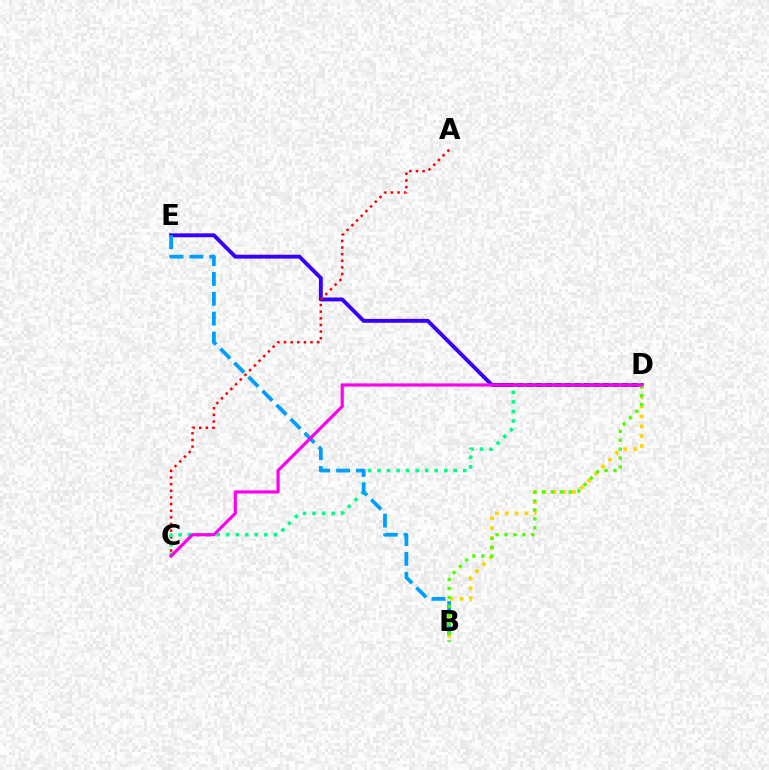{('D', 'E'): [{'color': '#3700ff', 'line_style': 'solid', 'thickness': 2.8}], ('A', 'C'): [{'color': '#ff0000', 'line_style': 'dotted', 'thickness': 1.8}], ('C', 'D'): [{'color': '#00ff86', 'line_style': 'dotted', 'thickness': 2.59}, {'color': '#ff00ed', 'line_style': 'solid', 'thickness': 2.28}], ('B', 'D'): [{'color': '#ffd500', 'line_style': 'dotted', 'thickness': 2.68}, {'color': '#4fff00', 'line_style': 'dotted', 'thickness': 2.42}], ('B', 'E'): [{'color': '#009eff', 'line_style': 'dashed', 'thickness': 2.7}]}